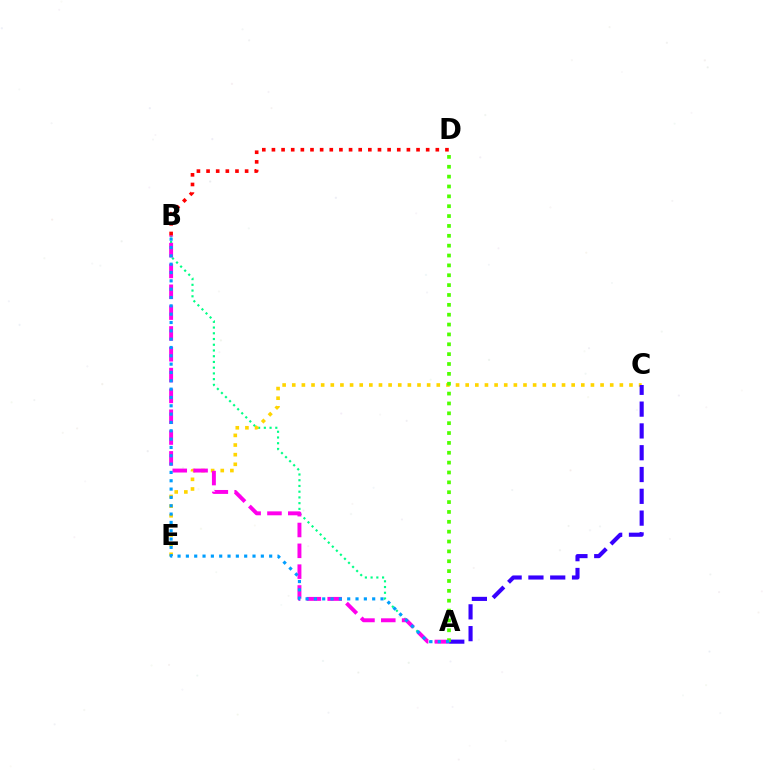{('A', 'B'): [{'color': '#00ff86', 'line_style': 'dotted', 'thickness': 1.56}, {'color': '#ff00ed', 'line_style': 'dashed', 'thickness': 2.83}, {'color': '#009eff', 'line_style': 'dotted', 'thickness': 2.26}], ('C', 'E'): [{'color': '#ffd500', 'line_style': 'dotted', 'thickness': 2.62}], ('A', 'C'): [{'color': '#3700ff', 'line_style': 'dashed', 'thickness': 2.96}], ('B', 'D'): [{'color': '#ff0000', 'line_style': 'dotted', 'thickness': 2.62}], ('A', 'D'): [{'color': '#4fff00', 'line_style': 'dotted', 'thickness': 2.68}]}